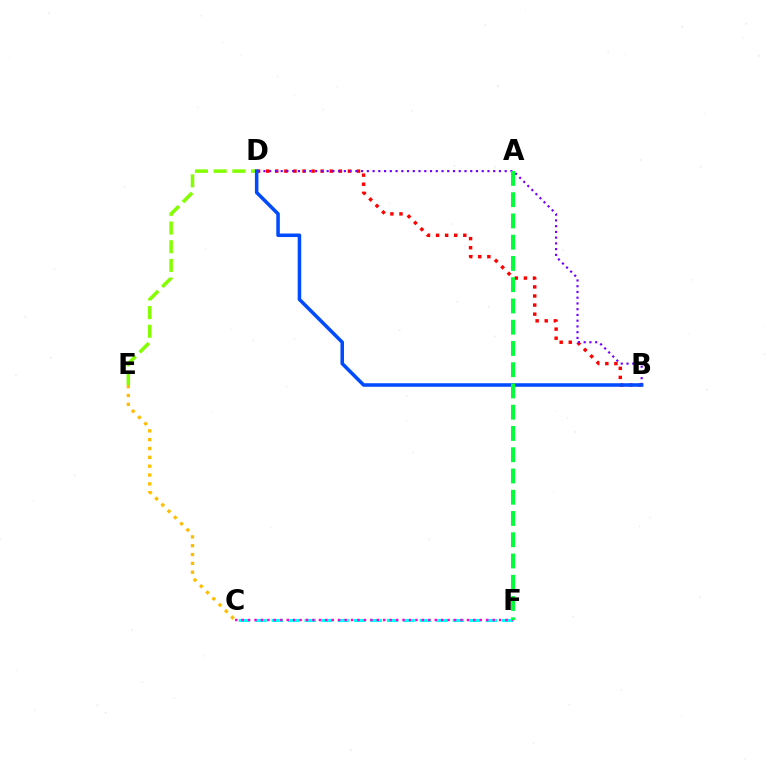{('B', 'D'): [{'color': '#ff0000', 'line_style': 'dotted', 'thickness': 2.47}, {'color': '#7200ff', 'line_style': 'dotted', 'thickness': 1.56}, {'color': '#004bff', 'line_style': 'solid', 'thickness': 2.54}], ('C', 'E'): [{'color': '#ffbd00', 'line_style': 'dotted', 'thickness': 2.4}], ('C', 'F'): [{'color': '#00fff6', 'line_style': 'dashed', 'thickness': 2.24}, {'color': '#ff00cf', 'line_style': 'dotted', 'thickness': 1.75}], ('D', 'E'): [{'color': '#84ff00', 'line_style': 'dashed', 'thickness': 2.54}], ('A', 'F'): [{'color': '#00ff39', 'line_style': 'dashed', 'thickness': 2.89}]}